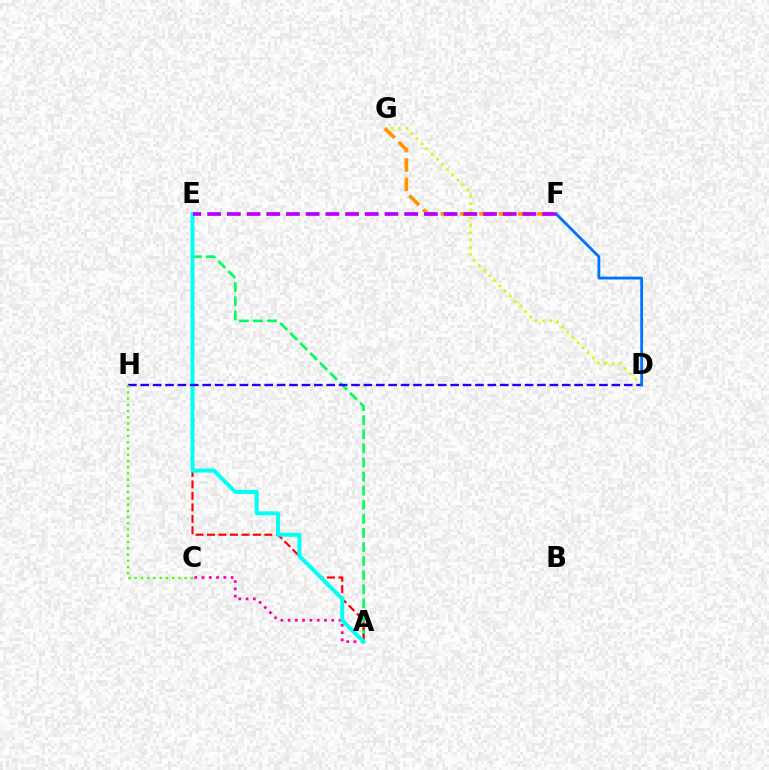{('A', 'E'): [{'color': '#00ff5c', 'line_style': 'dashed', 'thickness': 1.91}, {'color': '#ff0000', 'line_style': 'dashed', 'thickness': 1.56}, {'color': '#00fff6', 'line_style': 'solid', 'thickness': 2.86}], ('D', 'G'): [{'color': '#d1ff00', 'line_style': 'dotted', 'thickness': 1.97}], ('A', 'C'): [{'color': '#ff00ac', 'line_style': 'dotted', 'thickness': 1.98}], ('D', 'H'): [{'color': '#2500ff', 'line_style': 'dashed', 'thickness': 1.68}], ('D', 'F'): [{'color': '#0074ff', 'line_style': 'solid', 'thickness': 2.04}], ('C', 'H'): [{'color': '#3dff00', 'line_style': 'dotted', 'thickness': 1.69}], ('F', 'G'): [{'color': '#ff9400', 'line_style': 'dashed', 'thickness': 2.63}], ('E', 'F'): [{'color': '#b900ff', 'line_style': 'dashed', 'thickness': 2.68}]}